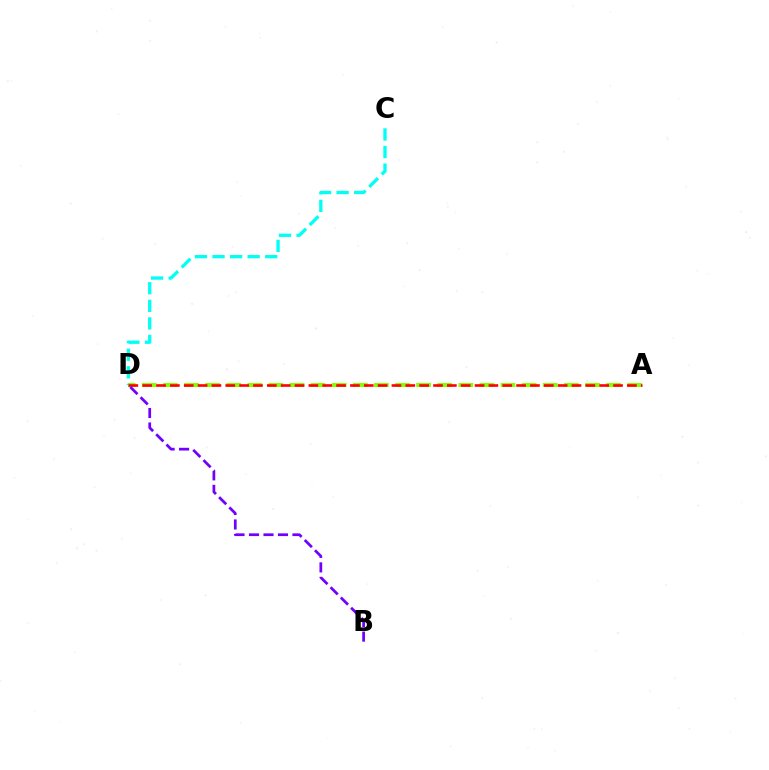{('A', 'D'): [{'color': '#84ff00', 'line_style': 'dashed', 'thickness': 2.87}, {'color': '#ff0000', 'line_style': 'dashed', 'thickness': 1.88}], ('C', 'D'): [{'color': '#00fff6', 'line_style': 'dashed', 'thickness': 2.39}], ('B', 'D'): [{'color': '#7200ff', 'line_style': 'dashed', 'thickness': 1.97}]}